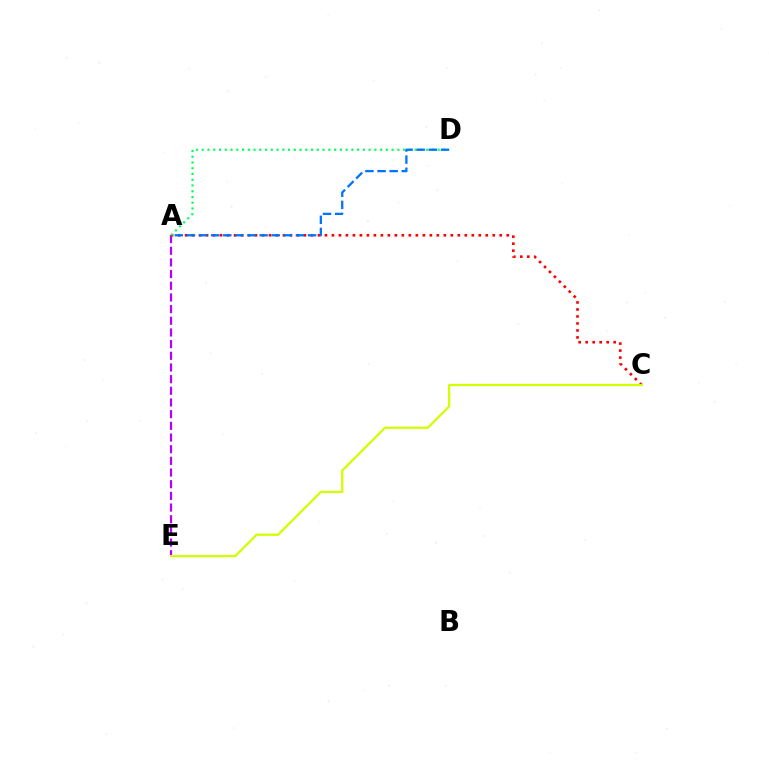{('A', 'E'): [{'color': '#b900ff', 'line_style': 'dashed', 'thickness': 1.59}], ('A', 'C'): [{'color': '#ff0000', 'line_style': 'dotted', 'thickness': 1.9}], ('A', 'D'): [{'color': '#00ff5c', 'line_style': 'dotted', 'thickness': 1.56}, {'color': '#0074ff', 'line_style': 'dashed', 'thickness': 1.65}], ('C', 'E'): [{'color': '#d1ff00', 'line_style': 'solid', 'thickness': 1.62}]}